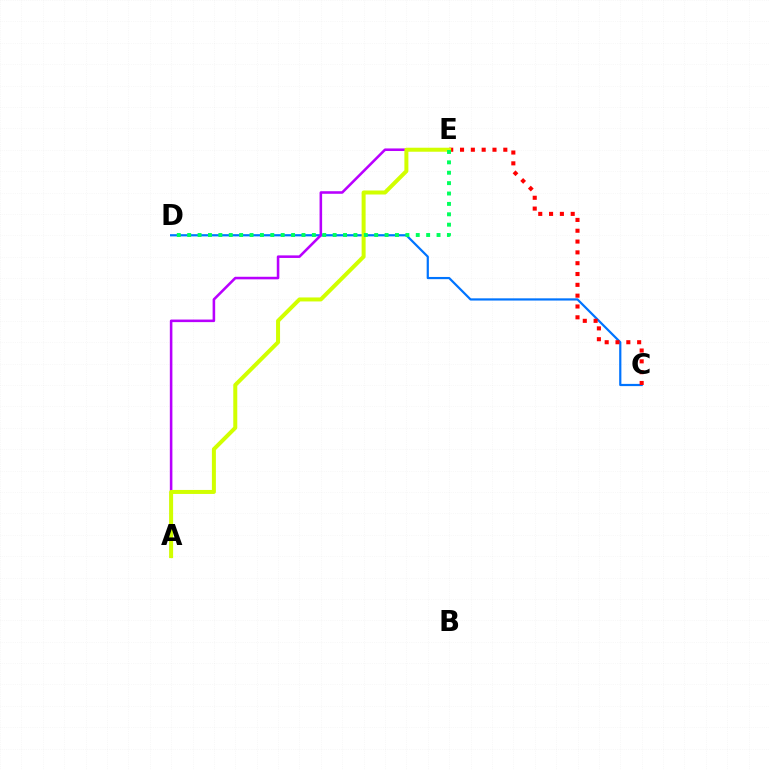{('C', 'D'): [{'color': '#0074ff', 'line_style': 'solid', 'thickness': 1.59}], ('C', 'E'): [{'color': '#ff0000', 'line_style': 'dotted', 'thickness': 2.94}], ('A', 'E'): [{'color': '#b900ff', 'line_style': 'solid', 'thickness': 1.85}, {'color': '#d1ff00', 'line_style': 'solid', 'thickness': 2.88}], ('D', 'E'): [{'color': '#00ff5c', 'line_style': 'dotted', 'thickness': 2.82}]}